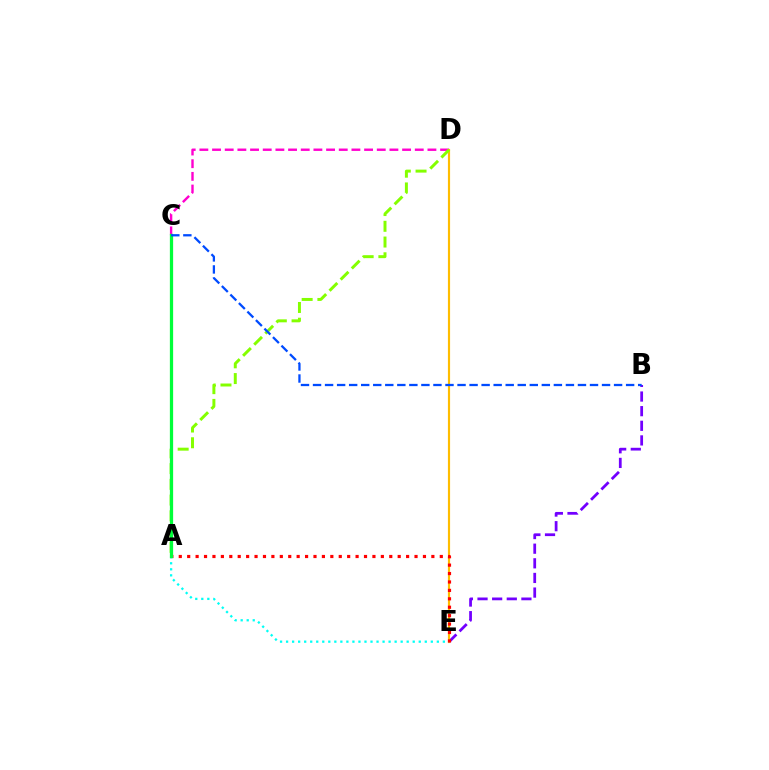{('C', 'D'): [{'color': '#ff00cf', 'line_style': 'dashed', 'thickness': 1.72}], ('B', 'E'): [{'color': '#7200ff', 'line_style': 'dashed', 'thickness': 1.99}], ('D', 'E'): [{'color': '#ffbd00', 'line_style': 'solid', 'thickness': 1.56}], ('A', 'D'): [{'color': '#84ff00', 'line_style': 'dashed', 'thickness': 2.14}], ('A', 'E'): [{'color': '#00fff6', 'line_style': 'dotted', 'thickness': 1.64}, {'color': '#ff0000', 'line_style': 'dotted', 'thickness': 2.29}], ('A', 'C'): [{'color': '#00ff39', 'line_style': 'solid', 'thickness': 2.34}], ('B', 'C'): [{'color': '#004bff', 'line_style': 'dashed', 'thickness': 1.64}]}